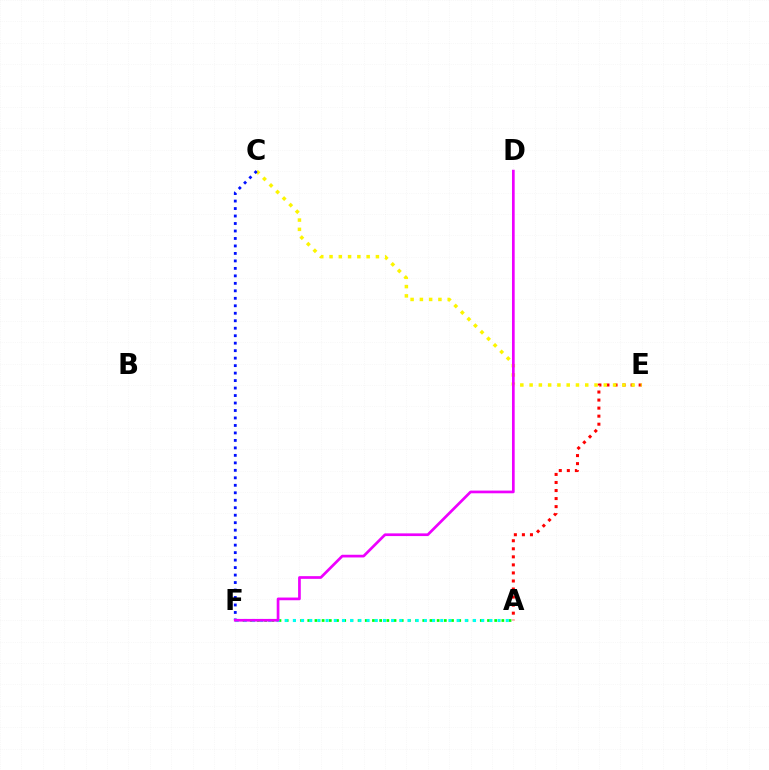{('A', 'E'): [{'color': '#ff0000', 'line_style': 'dotted', 'thickness': 2.19}], ('A', 'F'): [{'color': '#08ff00', 'line_style': 'dotted', 'thickness': 1.95}, {'color': '#00fff6', 'line_style': 'dotted', 'thickness': 2.22}], ('C', 'E'): [{'color': '#fcf500', 'line_style': 'dotted', 'thickness': 2.52}], ('C', 'F'): [{'color': '#0010ff', 'line_style': 'dotted', 'thickness': 2.03}], ('D', 'F'): [{'color': '#ee00ff', 'line_style': 'solid', 'thickness': 1.94}]}